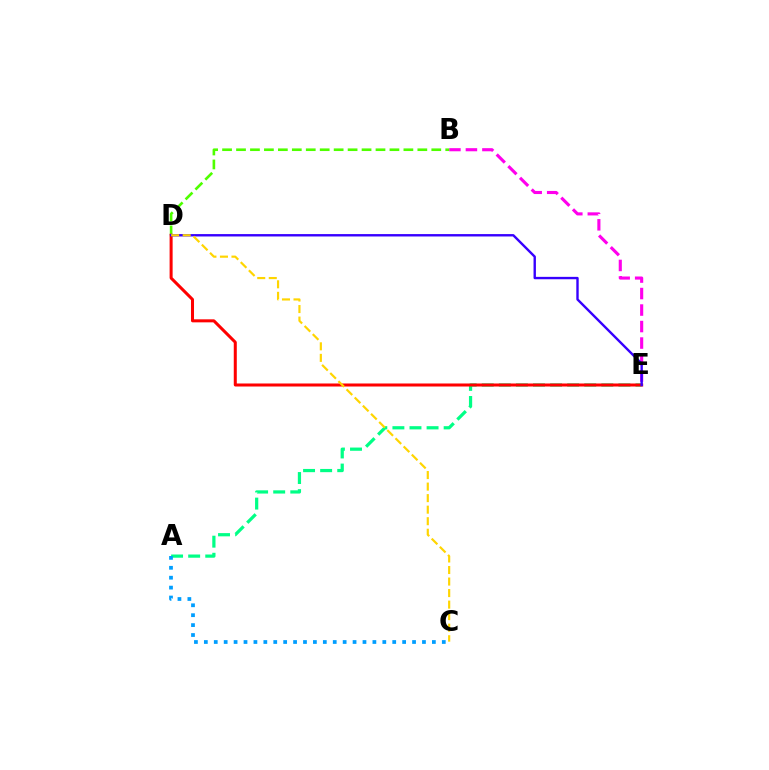{('B', 'E'): [{'color': '#ff00ed', 'line_style': 'dashed', 'thickness': 2.24}], ('B', 'D'): [{'color': '#4fff00', 'line_style': 'dashed', 'thickness': 1.89}], ('A', 'E'): [{'color': '#00ff86', 'line_style': 'dashed', 'thickness': 2.32}], ('A', 'C'): [{'color': '#009eff', 'line_style': 'dotted', 'thickness': 2.69}], ('D', 'E'): [{'color': '#ff0000', 'line_style': 'solid', 'thickness': 2.18}, {'color': '#3700ff', 'line_style': 'solid', 'thickness': 1.72}], ('C', 'D'): [{'color': '#ffd500', 'line_style': 'dashed', 'thickness': 1.57}]}